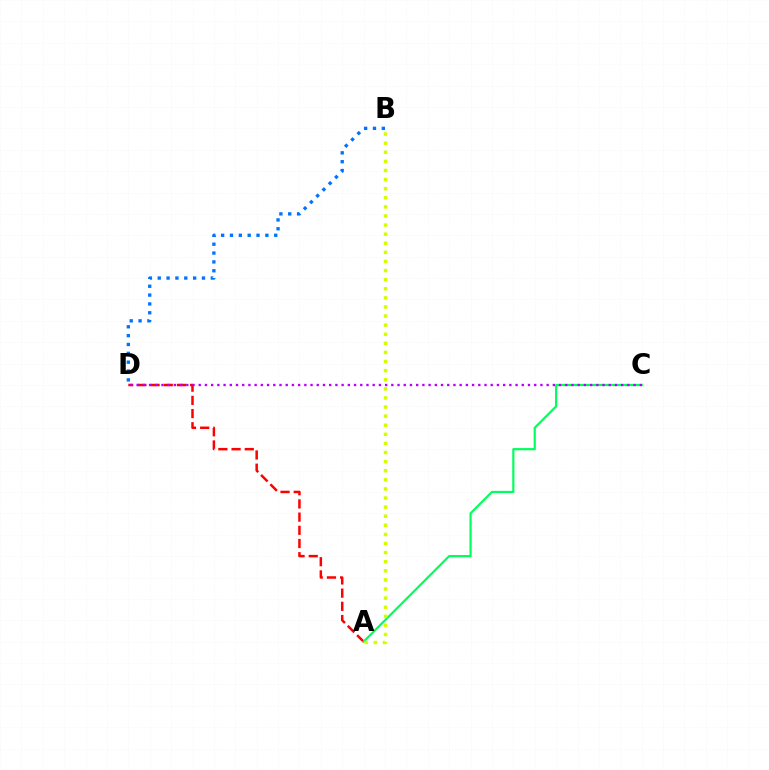{('B', 'D'): [{'color': '#0074ff', 'line_style': 'dotted', 'thickness': 2.4}], ('A', 'D'): [{'color': '#ff0000', 'line_style': 'dashed', 'thickness': 1.79}], ('A', 'C'): [{'color': '#00ff5c', 'line_style': 'solid', 'thickness': 1.57}], ('C', 'D'): [{'color': '#b900ff', 'line_style': 'dotted', 'thickness': 1.69}], ('A', 'B'): [{'color': '#d1ff00', 'line_style': 'dotted', 'thickness': 2.47}]}